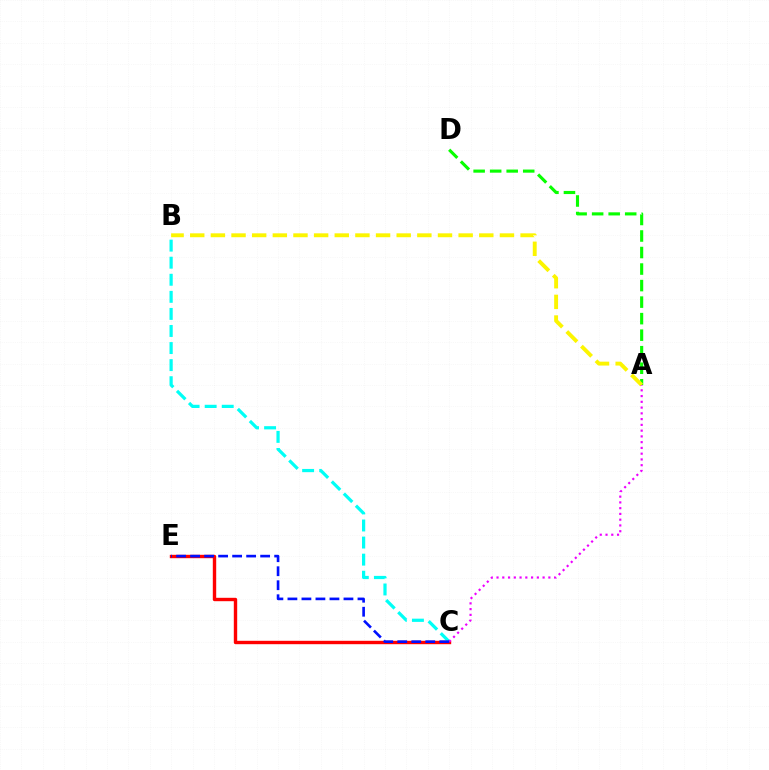{('A', 'D'): [{'color': '#08ff00', 'line_style': 'dashed', 'thickness': 2.25}], ('C', 'E'): [{'color': '#ff0000', 'line_style': 'solid', 'thickness': 2.44}, {'color': '#0010ff', 'line_style': 'dashed', 'thickness': 1.9}], ('B', 'C'): [{'color': '#00fff6', 'line_style': 'dashed', 'thickness': 2.32}], ('A', 'B'): [{'color': '#fcf500', 'line_style': 'dashed', 'thickness': 2.8}], ('A', 'C'): [{'color': '#ee00ff', 'line_style': 'dotted', 'thickness': 1.56}]}